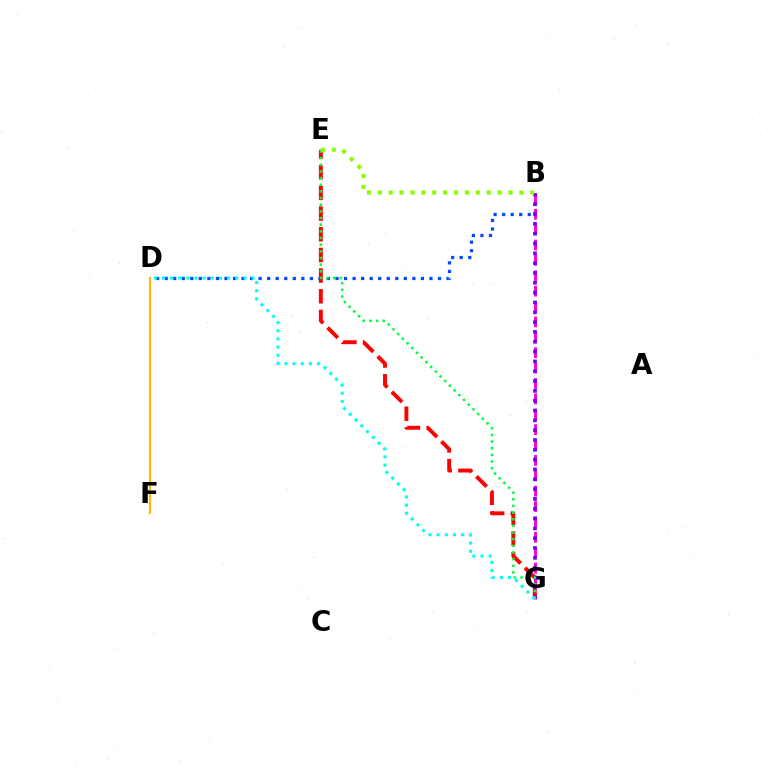{('B', 'D'): [{'color': '#004bff', 'line_style': 'dotted', 'thickness': 2.32}], ('B', 'G'): [{'color': '#ff00cf', 'line_style': 'dashed', 'thickness': 2.09}, {'color': '#7200ff', 'line_style': 'dotted', 'thickness': 2.67}], ('E', 'G'): [{'color': '#ff0000', 'line_style': 'dashed', 'thickness': 2.81}, {'color': '#00ff39', 'line_style': 'dotted', 'thickness': 1.81}], ('D', 'F'): [{'color': '#ffbd00', 'line_style': 'solid', 'thickness': 1.56}], ('D', 'G'): [{'color': '#00fff6', 'line_style': 'dotted', 'thickness': 2.21}], ('B', 'E'): [{'color': '#84ff00', 'line_style': 'dotted', 'thickness': 2.96}]}